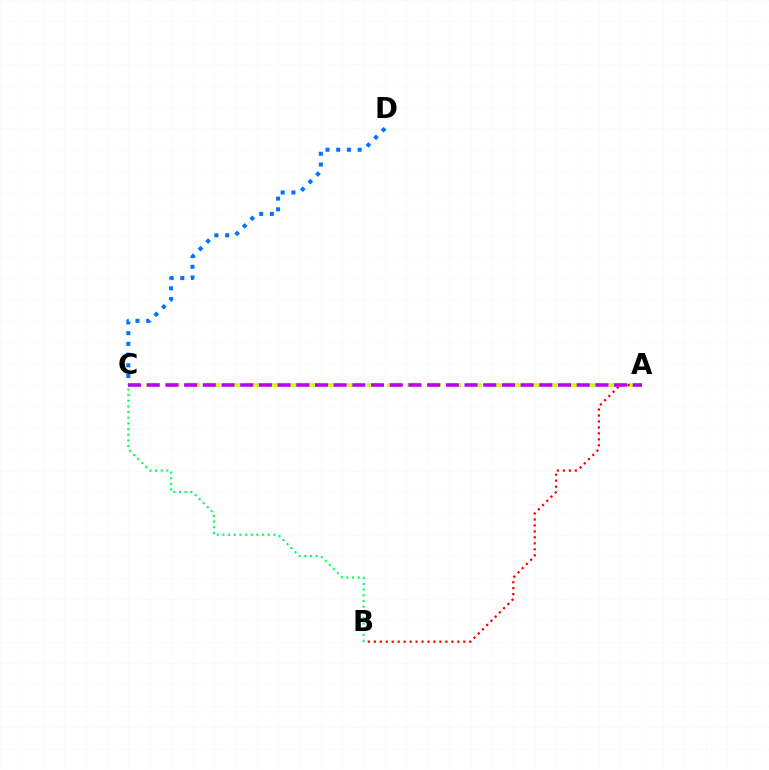{('A', 'C'): [{'color': '#d1ff00', 'line_style': 'dashed', 'thickness': 2.73}, {'color': '#b900ff', 'line_style': 'dashed', 'thickness': 2.54}], ('A', 'B'): [{'color': '#ff0000', 'line_style': 'dotted', 'thickness': 1.62}], ('C', 'D'): [{'color': '#0074ff', 'line_style': 'dotted', 'thickness': 2.91}], ('B', 'C'): [{'color': '#00ff5c', 'line_style': 'dotted', 'thickness': 1.54}]}